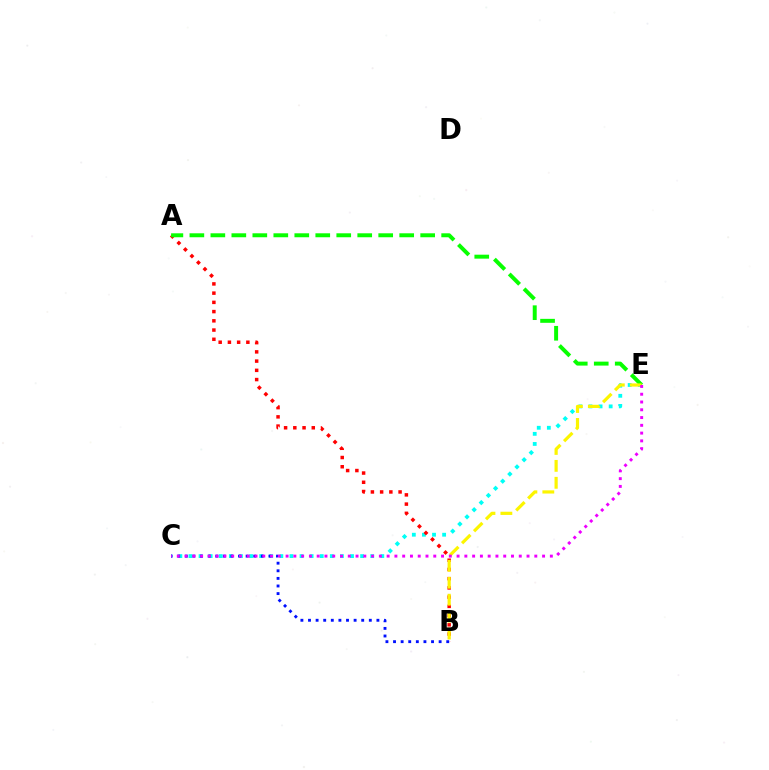{('C', 'E'): [{'color': '#00fff6', 'line_style': 'dotted', 'thickness': 2.74}, {'color': '#ee00ff', 'line_style': 'dotted', 'thickness': 2.11}], ('A', 'B'): [{'color': '#ff0000', 'line_style': 'dotted', 'thickness': 2.51}], ('B', 'C'): [{'color': '#0010ff', 'line_style': 'dotted', 'thickness': 2.07}], ('A', 'E'): [{'color': '#08ff00', 'line_style': 'dashed', 'thickness': 2.85}], ('B', 'E'): [{'color': '#fcf500', 'line_style': 'dashed', 'thickness': 2.3}]}